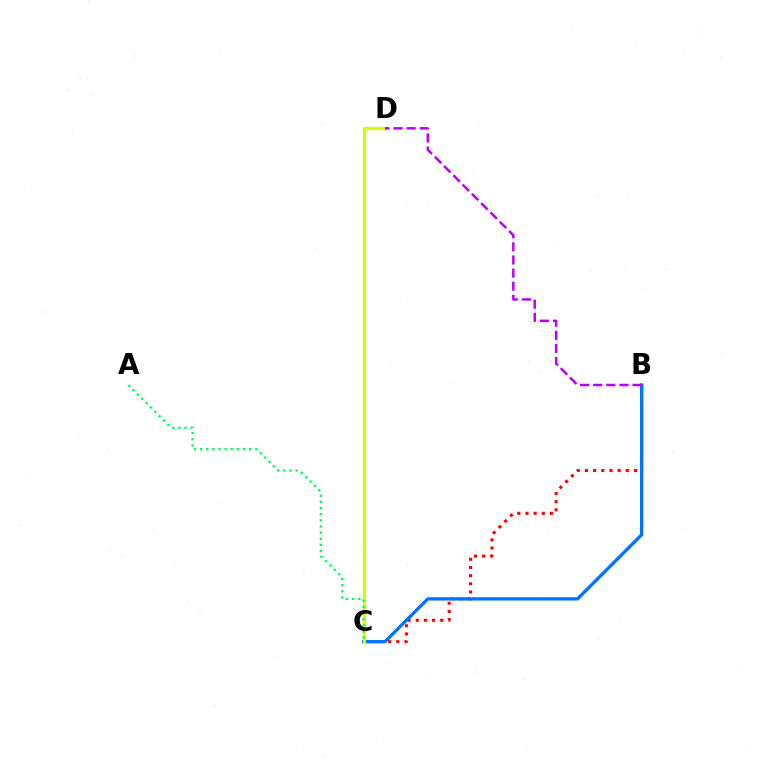{('B', 'C'): [{'color': '#ff0000', 'line_style': 'dotted', 'thickness': 2.22}, {'color': '#0074ff', 'line_style': 'solid', 'thickness': 2.38}], ('C', 'D'): [{'color': '#d1ff00', 'line_style': 'solid', 'thickness': 2.34}], ('B', 'D'): [{'color': '#b900ff', 'line_style': 'dashed', 'thickness': 1.78}], ('A', 'C'): [{'color': '#00ff5c', 'line_style': 'dotted', 'thickness': 1.67}]}